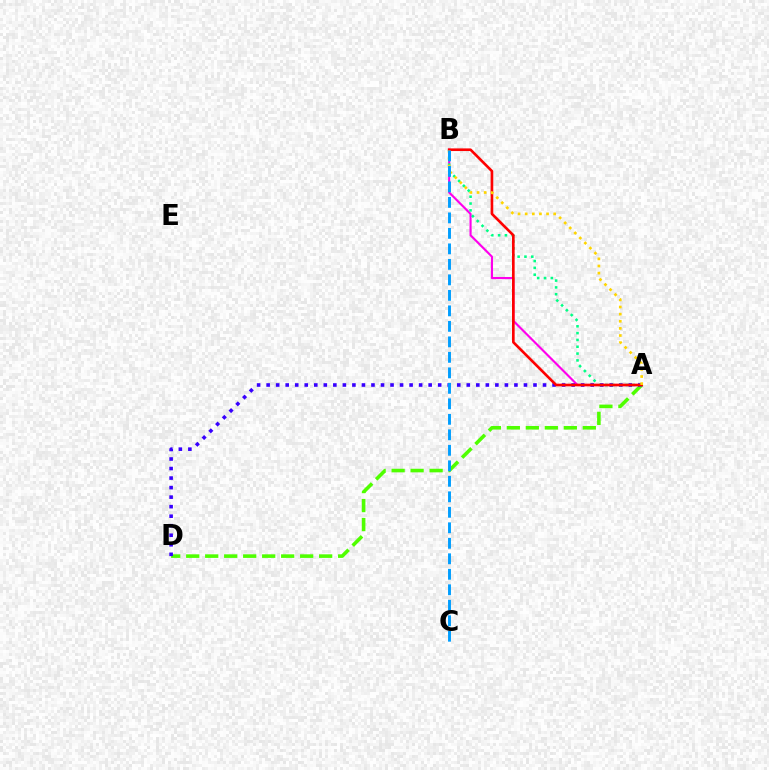{('A', 'B'): [{'color': '#ff00ed', 'line_style': 'solid', 'thickness': 1.54}, {'color': '#00ff86', 'line_style': 'dotted', 'thickness': 1.85}, {'color': '#ff0000', 'line_style': 'solid', 'thickness': 1.9}, {'color': '#ffd500', 'line_style': 'dotted', 'thickness': 1.94}], ('A', 'D'): [{'color': '#4fff00', 'line_style': 'dashed', 'thickness': 2.58}, {'color': '#3700ff', 'line_style': 'dotted', 'thickness': 2.59}], ('B', 'C'): [{'color': '#009eff', 'line_style': 'dashed', 'thickness': 2.1}]}